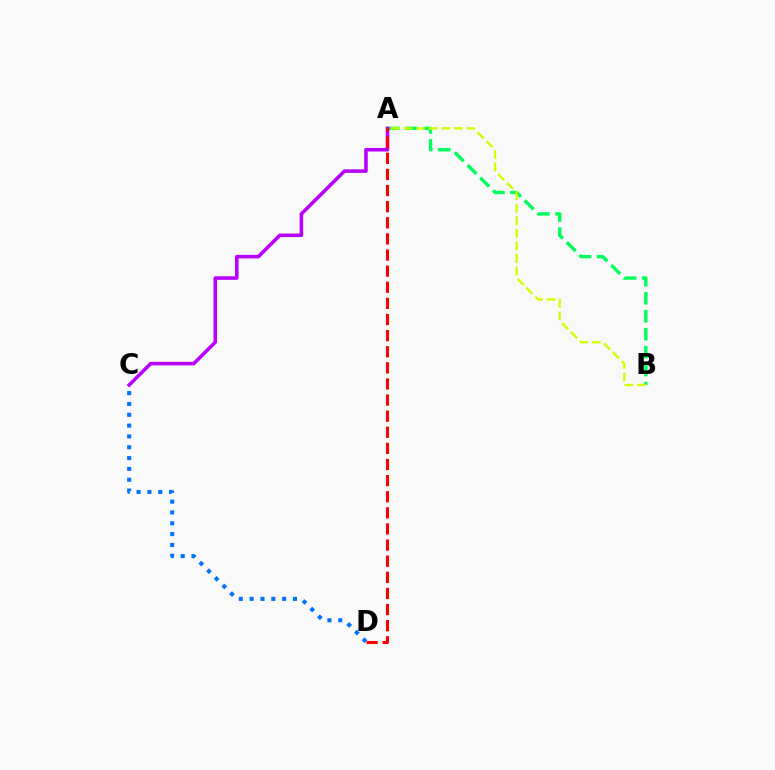{('A', 'B'): [{'color': '#00ff5c', 'line_style': 'dashed', 'thickness': 2.44}, {'color': '#d1ff00', 'line_style': 'dashed', 'thickness': 1.71}], ('C', 'D'): [{'color': '#0074ff', 'line_style': 'dotted', 'thickness': 2.94}], ('A', 'C'): [{'color': '#b900ff', 'line_style': 'solid', 'thickness': 2.56}], ('A', 'D'): [{'color': '#ff0000', 'line_style': 'dashed', 'thickness': 2.19}]}